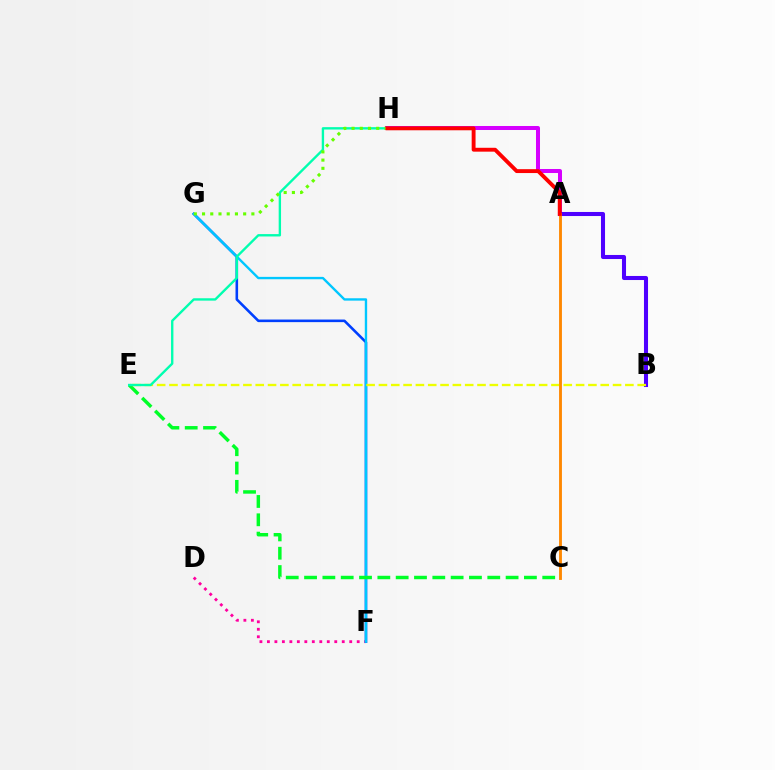{('D', 'F'): [{'color': '#ff00a0', 'line_style': 'dotted', 'thickness': 2.03}], ('F', 'G'): [{'color': '#003fff', 'line_style': 'solid', 'thickness': 1.87}, {'color': '#00c7ff', 'line_style': 'solid', 'thickness': 1.71}], ('A', 'H'): [{'color': '#d600ff', 'line_style': 'solid', 'thickness': 2.88}, {'color': '#ff0000', 'line_style': 'solid', 'thickness': 2.79}], ('A', 'B'): [{'color': '#4f00ff', 'line_style': 'solid', 'thickness': 2.92}], ('C', 'E'): [{'color': '#00ff27', 'line_style': 'dashed', 'thickness': 2.49}], ('B', 'E'): [{'color': '#eeff00', 'line_style': 'dashed', 'thickness': 1.67}], ('E', 'H'): [{'color': '#00ffaf', 'line_style': 'solid', 'thickness': 1.7}], ('G', 'H'): [{'color': '#66ff00', 'line_style': 'dotted', 'thickness': 2.23}], ('A', 'C'): [{'color': '#ff8800', 'line_style': 'solid', 'thickness': 2.06}]}